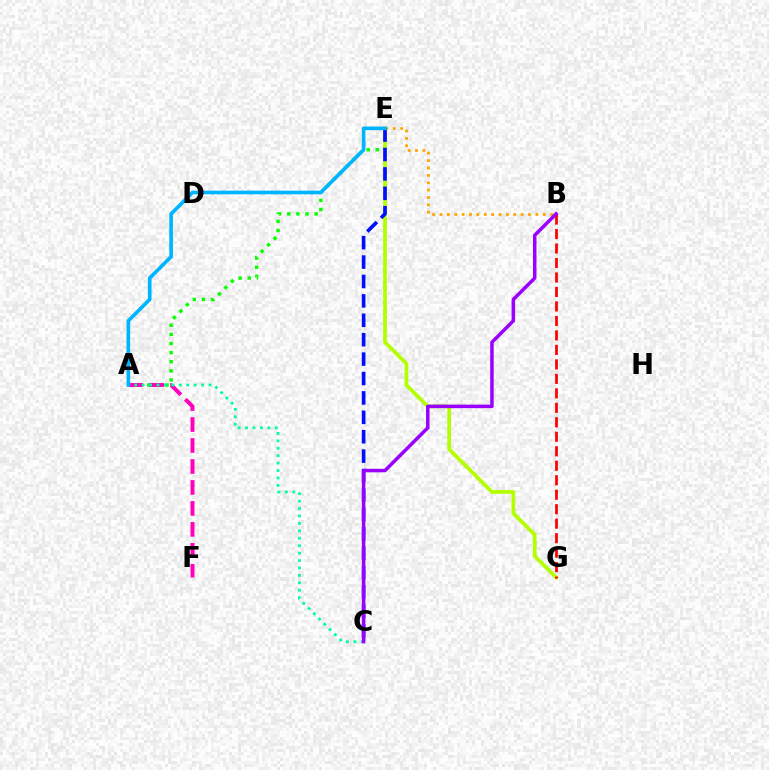{('A', 'E'): [{'color': '#08ff00', 'line_style': 'dotted', 'thickness': 2.48}, {'color': '#00b5ff', 'line_style': 'solid', 'thickness': 2.63}], ('B', 'E'): [{'color': '#ffa500', 'line_style': 'dotted', 'thickness': 2.0}], ('E', 'G'): [{'color': '#b3ff00', 'line_style': 'solid', 'thickness': 2.69}], ('A', 'F'): [{'color': '#ff00bd', 'line_style': 'dashed', 'thickness': 2.85}], ('B', 'G'): [{'color': '#ff0000', 'line_style': 'dashed', 'thickness': 1.97}], ('A', 'C'): [{'color': '#00ff9d', 'line_style': 'dotted', 'thickness': 2.02}], ('C', 'E'): [{'color': '#0010ff', 'line_style': 'dashed', 'thickness': 2.64}], ('B', 'C'): [{'color': '#9b00ff', 'line_style': 'solid', 'thickness': 2.52}]}